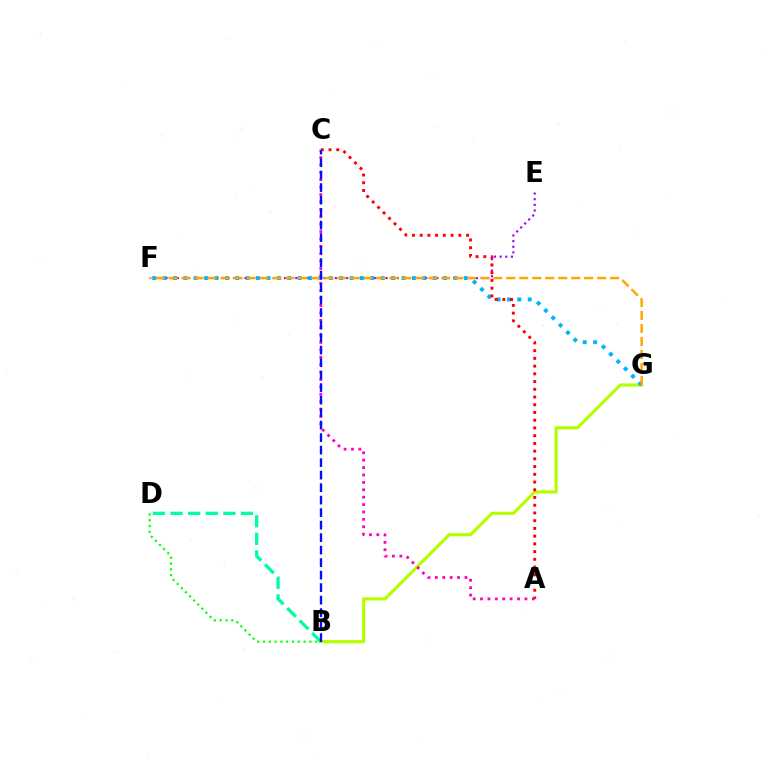{('B', 'G'): [{'color': '#b3ff00', 'line_style': 'solid', 'thickness': 2.26}], ('E', 'F'): [{'color': '#9b00ff', 'line_style': 'dotted', 'thickness': 1.53}], ('F', 'G'): [{'color': '#00b5ff', 'line_style': 'dotted', 'thickness': 2.82}, {'color': '#ffa500', 'line_style': 'dashed', 'thickness': 1.76}], ('A', 'C'): [{'color': '#ff0000', 'line_style': 'dotted', 'thickness': 2.1}, {'color': '#ff00bd', 'line_style': 'dotted', 'thickness': 2.01}], ('B', 'D'): [{'color': '#00ff9d', 'line_style': 'dashed', 'thickness': 2.39}, {'color': '#08ff00', 'line_style': 'dotted', 'thickness': 1.58}], ('B', 'C'): [{'color': '#0010ff', 'line_style': 'dashed', 'thickness': 1.7}]}